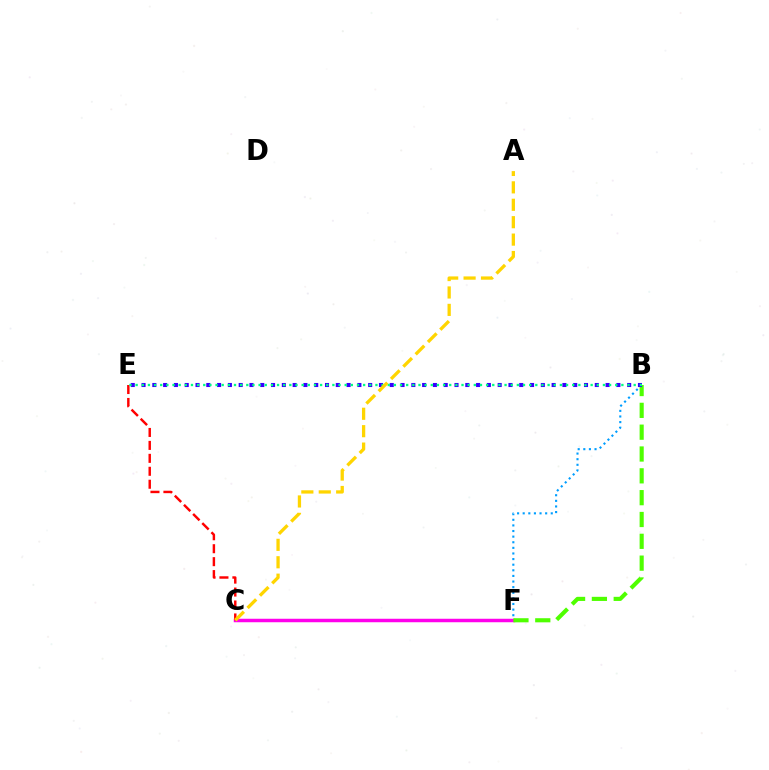{('B', 'F'): [{'color': '#009eff', 'line_style': 'dotted', 'thickness': 1.52}, {'color': '#4fff00', 'line_style': 'dashed', 'thickness': 2.97}], ('C', 'F'): [{'color': '#ff00ed', 'line_style': 'solid', 'thickness': 2.51}], ('C', 'E'): [{'color': '#ff0000', 'line_style': 'dashed', 'thickness': 1.76}], ('B', 'E'): [{'color': '#3700ff', 'line_style': 'dotted', 'thickness': 2.93}, {'color': '#00ff86', 'line_style': 'dotted', 'thickness': 1.67}], ('A', 'C'): [{'color': '#ffd500', 'line_style': 'dashed', 'thickness': 2.37}]}